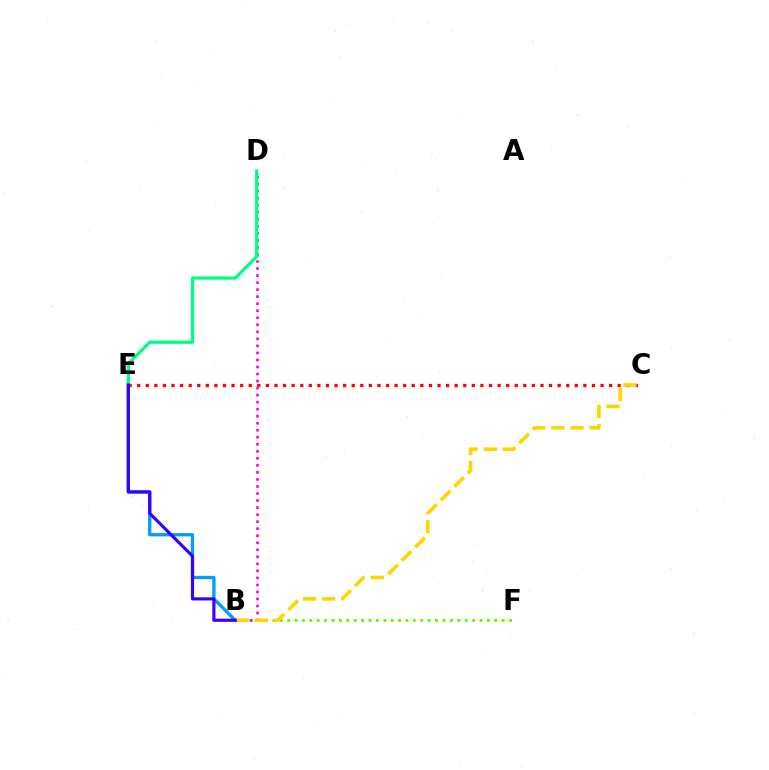{('B', 'F'): [{'color': '#4fff00', 'line_style': 'dotted', 'thickness': 2.01}], ('C', 'E'): [{'color': '#ff0000', 'line_style': 'dotted', 'thickness': 2.33}], ('B', 'D'): [{'color': '#ff00ed', 'line_style': 'dotted', 'thickness': 1.91}], ('B', 'E'): [{'color': '#009eff', 'line_style': 'solid', 'thickness': 2.38}, {'color': '#3700ff', 'line_style': 'solid', 'thickness': 2.26}], ('D', 'E'): [{'color': '#00ff86', 'line_style': 'solid', 'thickness': 2.33}], ('B', 'C'): [{'color': '#ffd500', 'line_style': 'dashed', 'thickness': 2.6}]}